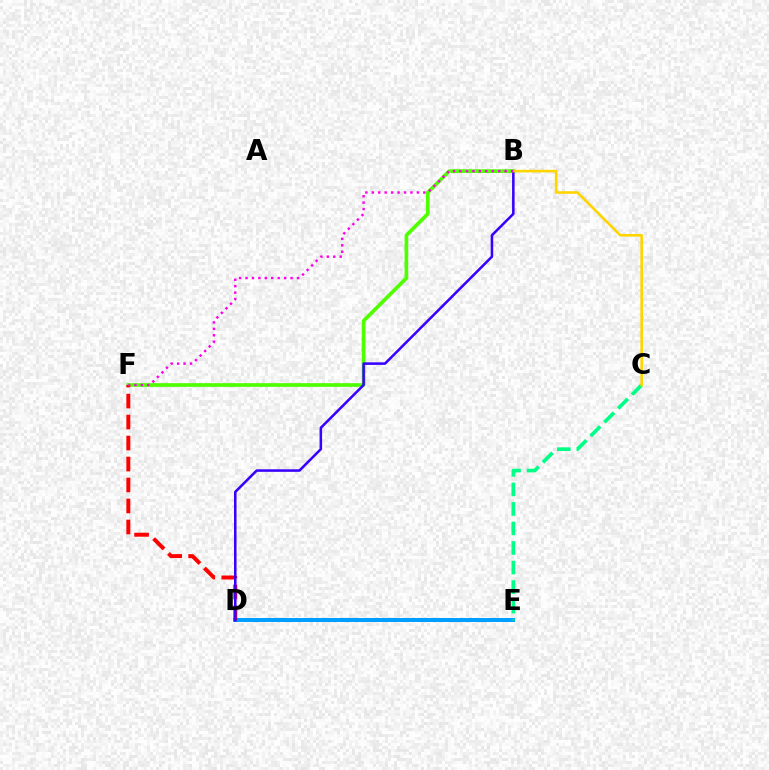{('B', 'F'): [{'color': '#4fff00', 'line_style': 'solid', 'thickness': 2.65}, {'color': '#ff00ed', 'line_style': 'dotted', 'thickness': 1.75}], ('D', 'E'): [{'color': '#009eff', 'line_style': 'solid', 'thickness': 2.86}], ('D', 'F'): [{'color': '#ff0000', 'line_style': 'dashed', 'thickness': 2.85}], ('C', 'E'): [{'color': '#00ff86', 'line_style': 'dashed', 'thickness': 2.65}], ('B', 'D'): [{'color': '#3700ff', 'line_style': 'solid', 'thickness': 1.82}], ('B', 'C'): [{'color': '#ffd500', 'line_style': 'solid', 'thickness': 1.89}]}